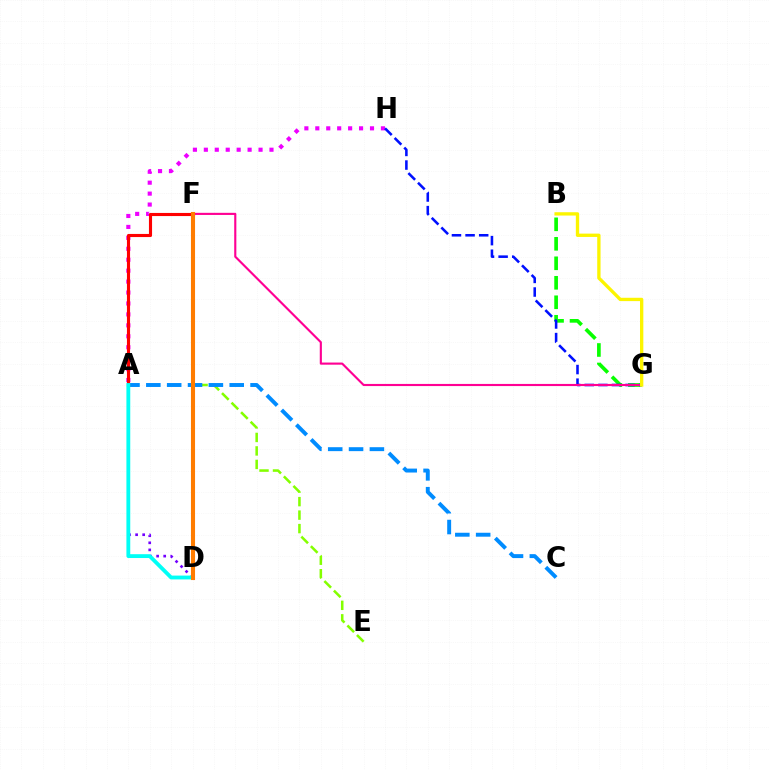{('E', 'F'): [{'color': '#84ff00', 'line_style': 'dashed', 'thickness': 1.83}], ('B', 'G'): [{'color': '#08ff00', 'line_style': 'dashed', 'thickness': 2.65}, {'color': '#fcf500', 'line_style': 'solid', 'thickness': 2.4}], ('A', 'H'): [{'color': '#ee00ff', 'line_style': 'dotted', 'thickness': 2.97}], ('A', 'C'): [{'color': '#008cff', 'line_style': 'dashed', 'thickness': 2.83}], ('A', 'D'): [{'color': '#7200ff', 'line_style': 'dotted', 'thickness': 1.92}, {'color': '#00fff6', 'line_style': 'solid', 'thickness': 2.76}], ('D', 'F'): [{'color': '#00ff74', 'line_style': 'dashed', 'thickness': 1.52}, {'color': '#ff7c00', 'line_style': 'solid', 'thickness': 2.94}], ('G', 'H'): [{'color': '#0010ff', 'line_style': 'dashed', 'thickness': 1.85}], ('F', 'G'): [{'color': '#ff0094', 'line_style': 'solid', 'thickness': 1.54}], ('A', 'F'): [{'color': '#ff0000', 'line_style': 'solid', 'thickness': 2.24}]}